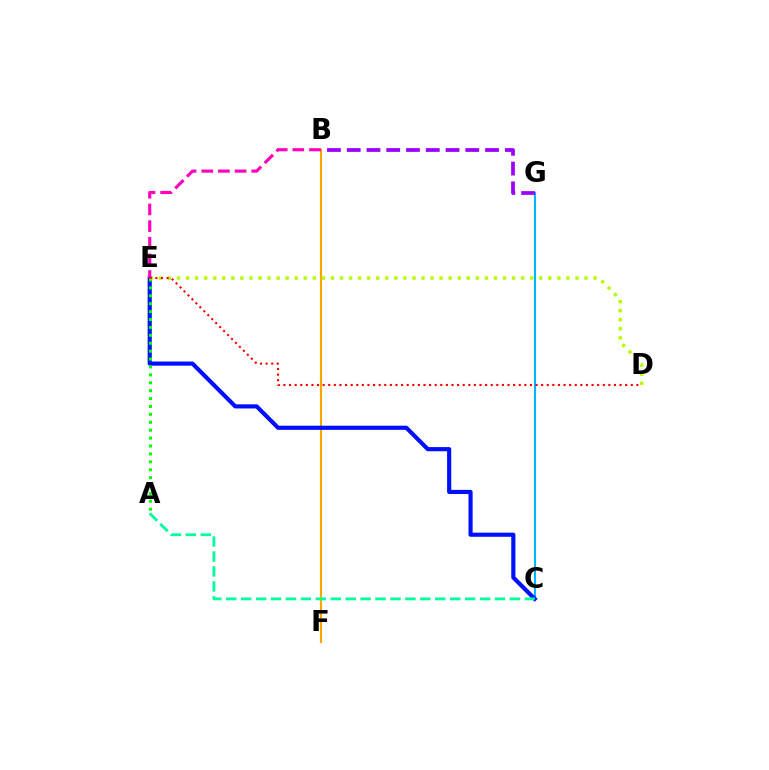{('B', 'F'): [{'color': '#ffa500', 'line_style': 'solid', 'thickness': 1.56}], ('C', 'G'): [{'color': '#00b5ff', 'line_style': 'solid', 'thickness': 1.52}], ('B', 'G'): [{'color': '#9b00ff', 'line_style': 'dashed', 'thickness': 2.68}], ('C', 'E'): [{'color': '#0010ff', 'line_style': 'solid', 'thickness': 2.99}], ('A', 'E'): [{'color': '#08ff00', 'line_style': 'dotted', 'thickness': 2.15}], ('D', 'E'): [{'color': '#b3ff00', 'line_style': 'dotted', 'thickness': 2.46}, {'color': '#ff0000', 'line_style': 'dotted', 'thickness': 1.52}], ('B', 'E'): [{'color': '#ff00bd', 'line_style': 'dashed', 'thickness': 2.26}], ('A', 'C'): [{'color': '#00ff9d', 'line_style': 'dashed', 'thickness': 2.03}]}